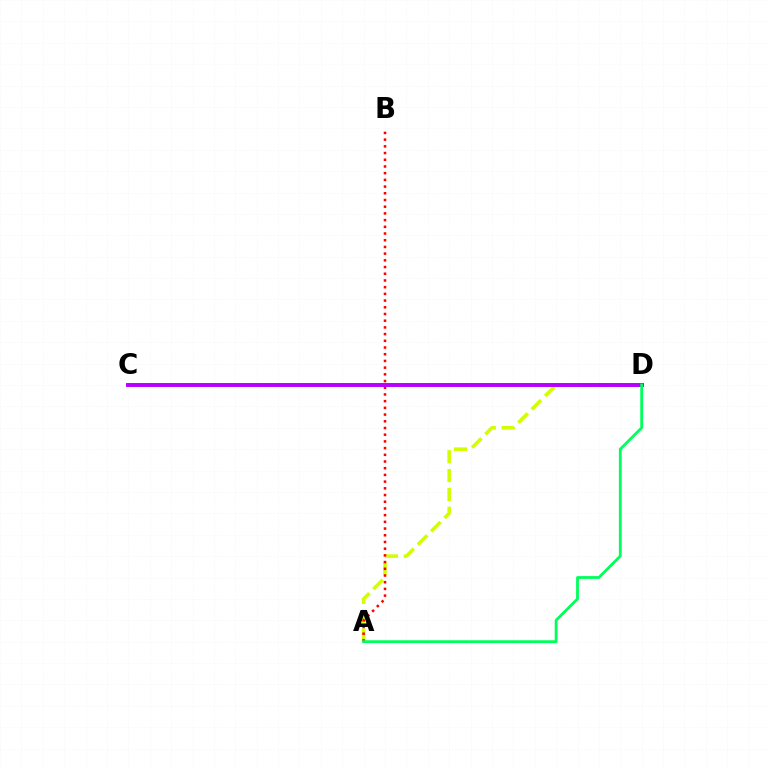{('C', 'D'): [{'color': '#0074ff', 'line_style': 'dotted', 'thickness': 1.52}, {'color': '#b900ff', 'line_style': 'solid', 'thickness': 2.84}], ('A', 'D'): [{'color': '#d1ff00', 'line_style': 'dashed', 'thickness': 2.56}, {'color': '#00ff5c', 'line_style': 'solid', 'thickness': 2.02}], ('A', 'B'): [{'color': '#ff0000', 'line_style': 'dotted', 'thickness': 1.82}]}